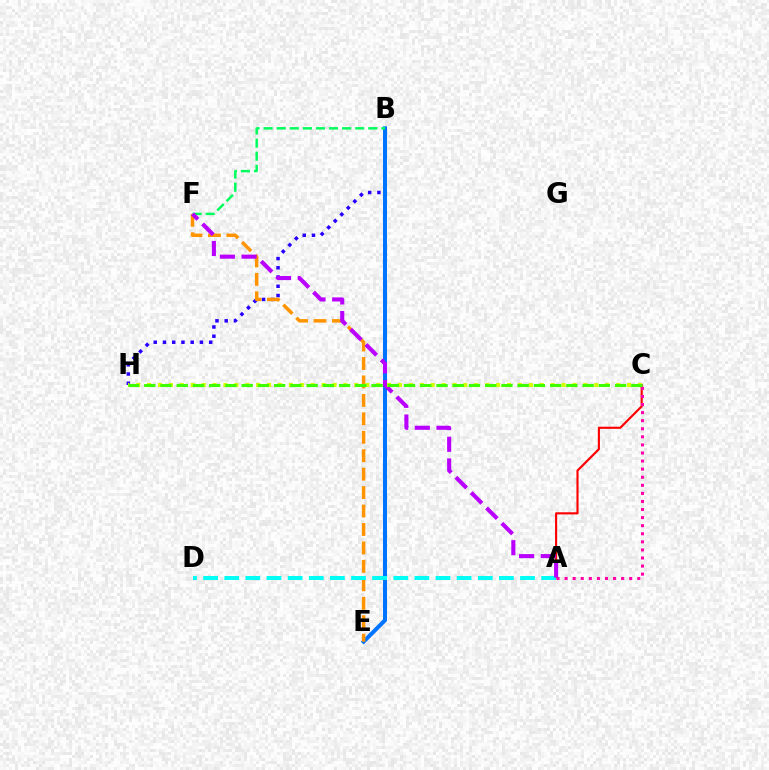{('B', 'H'): [{'color': '#2500ff', 'line_style': 'dotted', 'thickness': 2.51}], ('A', 'C'): [{'color': '#ff0000', 'line_style': 'solid', 'thickness': 1.54}, {'color': '#ff00ac', 'line_style': 'dotted', 'thickness': 2.19}], ('B', 'E'): [{'color': '#0074ff', 'line_style': 'solid', 'thickness': 2.88}], ('B', 'F'): [{'color': '#00ff5c', 'line_style': 'dashed', 'thickness': 1.78}], ('E', 'F'): [{'color': '#ff9400', 'line_style': 'dashed', 'thickness': 2.51}], ('A', 'D'): [{'color': '#00fff6', 'line_style': 'dashed', 'thickness': 2.87}], ('A', 'F'): [{'color': '#b900ff', 'line_style': 'dashed', 'thickness': 2.94}], ('C', 'H'): [{'color': '#d1ff00', 'line_style': 'dotted', 'thickness': 2.96}, {'color': '#3dff00', 'line_style': 'dashed', 'thickness': 2.21}]}